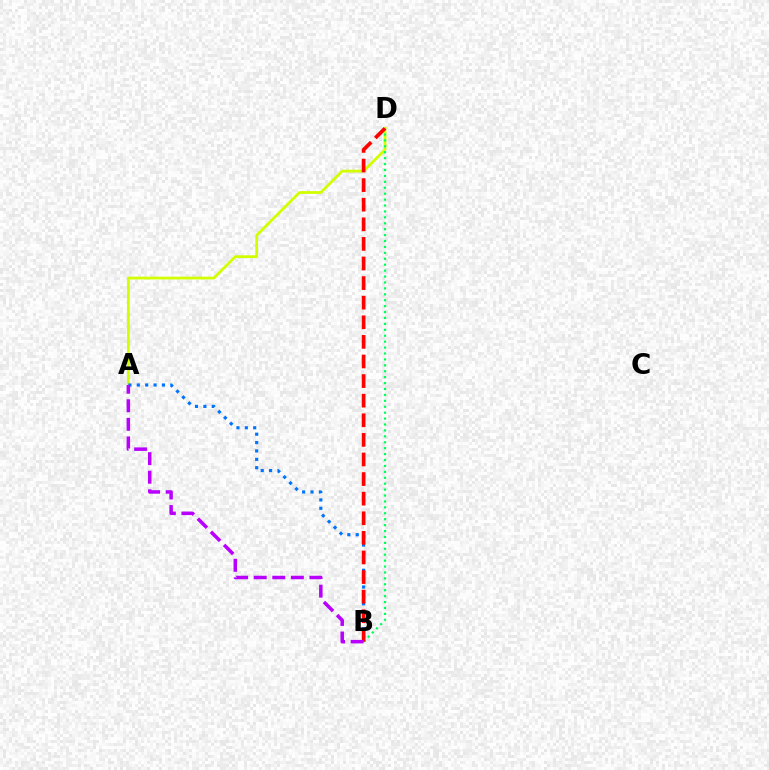{('A', 'D'): [{'color': '#d1ff00', 'line_style': 'solid', 'thickness': 2.0}], ('B', 'D'): [{'color': '#00ff5c', 'line_style': 'dotted', 'thickness': 1.61}, {'color': '#ff0000', 'line_style': 'dashed', 'thickness': 2.66}], ('A', 'B'): [{'color': '#0074ff', 'line_style': 'dotted', 'thickness': 2.28}, {'color': '#b900ff', 'line_style': 'dashed', 'thickness': 2.52}]}